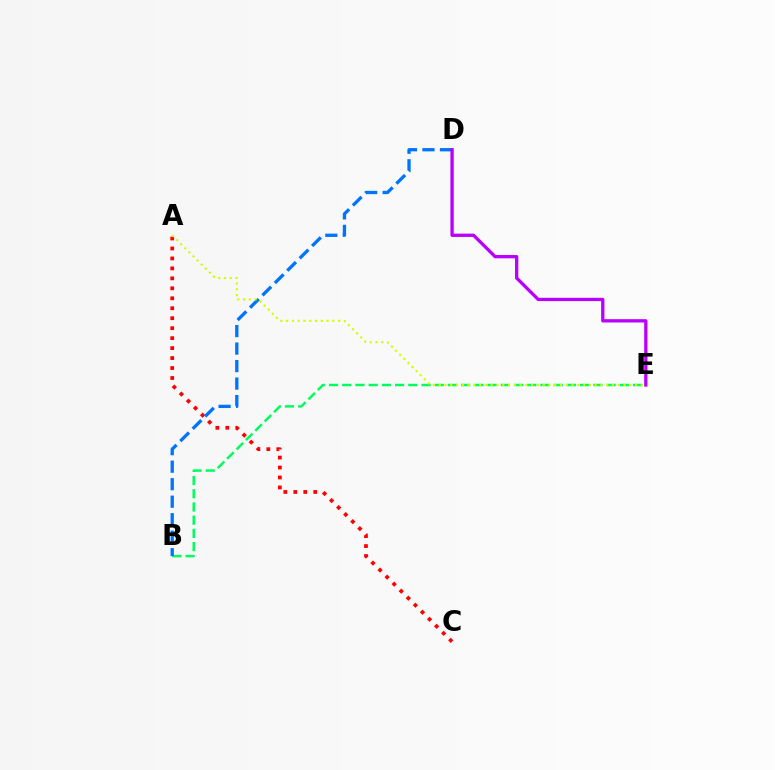{('B', 'E'): [{'color': '#00ff5c', 'line_style': 'dashed', 'thickness': 1.8}], ('A', 'C'): [{'color': '#ff0000', 'line_style': 'dotted', 'thickness': 2.71}], ('B', 'D'): [{'color': '#0074ff', 'line_style': 'dashed', 'thickness': 2.38}], ('A', 'E'): [{'color': '#d1ff00', 'line_style': 'dotted', 'thickness': 1.57}], ('D', 'E'): [{'color': '#b900ff', 'line_style': 'solid', 'thickness': 2.38}]}